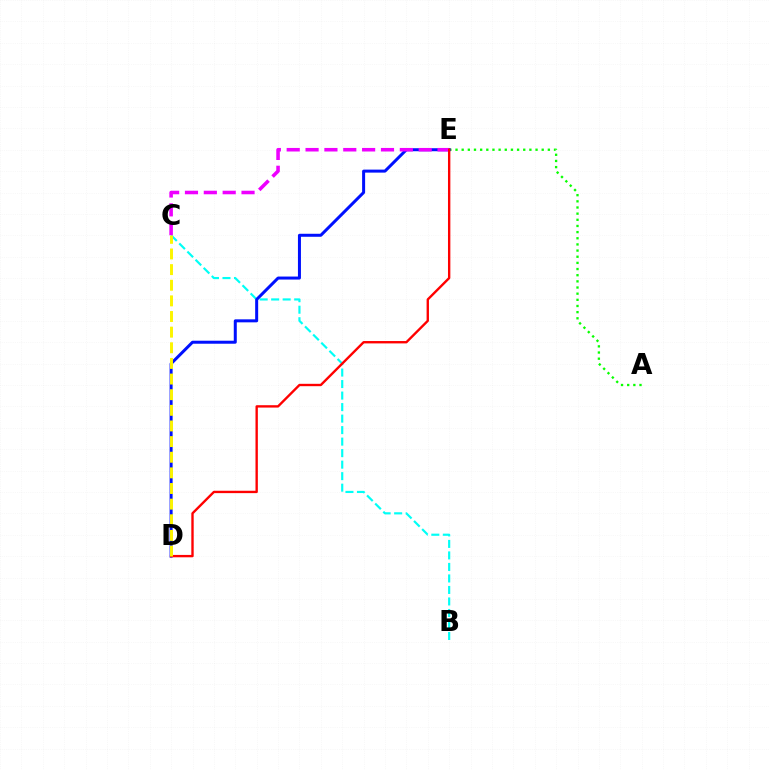{('A', 'E'): [{'color': '#08ff00', 'line_style': 'dotted', 'thickness': 1.67}], ('B', 'C'): [{'color': '#00fff6', 'line_style': 'dashed', 'thickness': 1.56}], ('D', 'E'): [{'color': '#0010ff', 'line_style': 'solid', 'thickness': 2.16}, {'color': '#ff0000', 'line_style': 'solid', 'thickness': 1.71}], ('C', 'E'): [{'color': '#ee00ff', 'line_style': 'dashed', 'thickness': 2.56}], ('C', 'D'): [{'color': '#fcf500', 'line_style': 'dashed', 'thickness': 2.12}]}